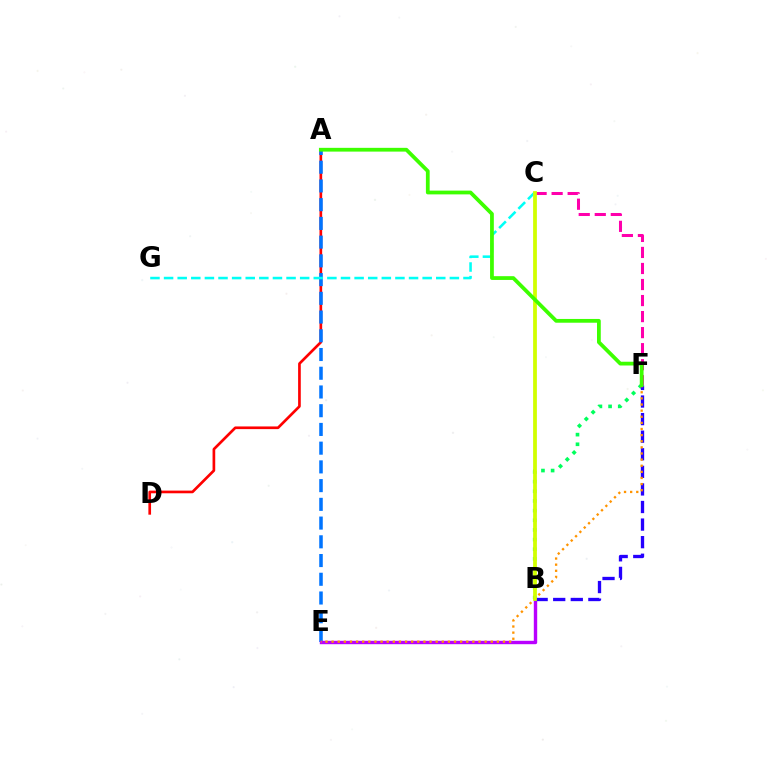{('A', 'D'): [{'color': '#ff0000', 'line_style': 'solid', 'thickness': 1.93}], ('C', 'F'): [{'color': '#ff00ac', 'line_style': 'dashed', 'thickness': 2.18}], ('B', 'F'): [{'color': '#00ff5c', 'line_style': 'dotted', 'thickness': 2.62}, {'color': '#2500ff', 'line_style': 'dashed', 'thickness': 2.39}], ('A', 'E'): [{'color': '#0074ff', 'line_style': 'dashed', 'thickness': 2.54}], ('B', 'E'): [{'color': '#b900ff', 'line_style': 'solid', 'thickness': 2.45}], ('E', 'F'): [{'color': '#ff9400', 'line_style': 'dotted', 'thickness': 1.66}], ('C', 'G'): [{'color': '#00fff6', 'line_style': 'dashed', 'thickness': 1.85}], ('B', 'C'): [{'color': '#d1ff00', 'line_style': 'solid', 'thickness': 2.71}], ('A', 'F'): [{'color': '#3dff00', 'line_style': 'solid', 'thickness': 2.71}]}